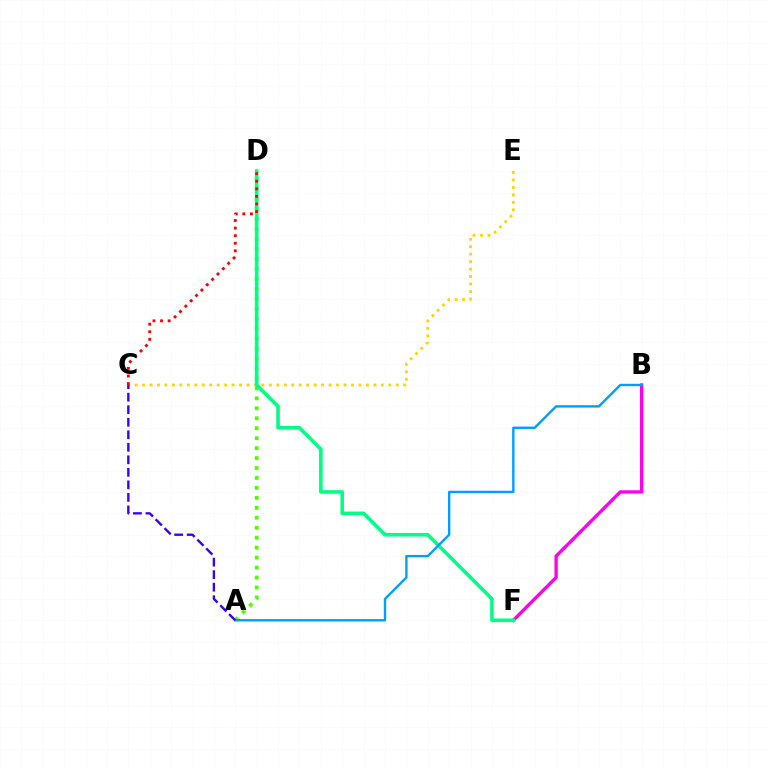{('A', 'D'): [{'color': '#4fff00', 'line_style': 'dotted', 'thickness': 2.7}], ('B', 'F'): [{'color': '#ff00ed', 'line_style': 'solid', 'thickness': 2.39}], ('C', 'E'): [{'color': '#ffd500', 'line_style': 'dotted', 'thickness': 2.03}], ('D', 'F'): [{'color': '#00ff86', 'line_style': 'solid', 'thickness': 2.58}], ('A', 'B'): [{'color': '#009eff', 'line_style': 'solid', 'thickness': 1.71}], ('C', 'D'): [{'color': '#ff0000', 'line_style': 'dotted', 'thickness': 2.06}], ('A', 'C'): [{'color': '#3700ff', 'line_style': 'dashed', 'thickness': 1.7}]}